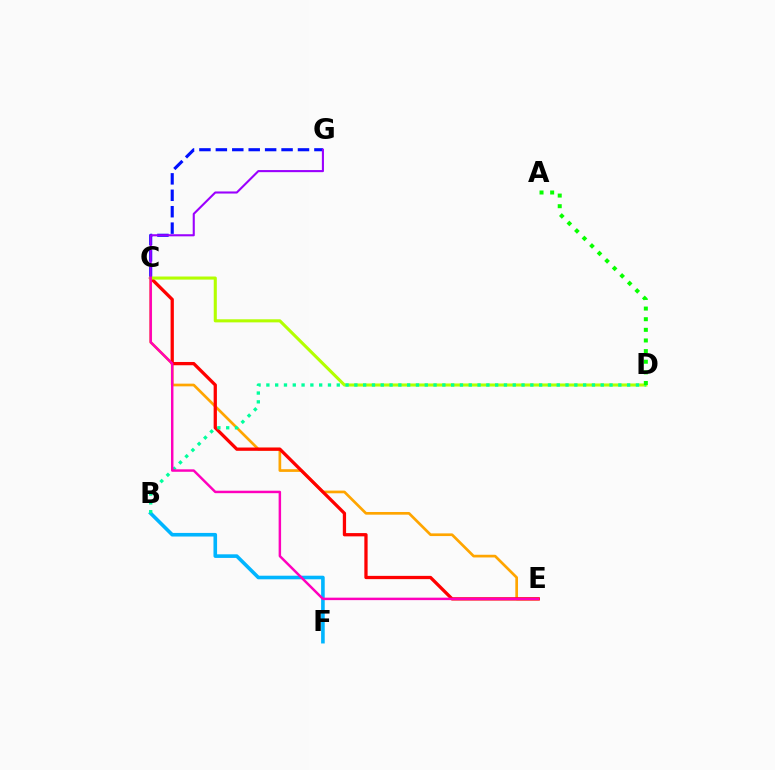{('B', 'F'): [{'color': '#00b5ff', 'line_style': 'solid', 'thickness': 2.6}], ('C', 'G'): [{'color': '#0010ff', 'line_style': 'dashed', 'thickness': 2.23}, {'color': '#9b00ff', 'line_style': 'solid', 'thickness': 1.51}], ('C', 'E'): [{'color': '#ffa500', 'line_style': 'solid', 'thickness': 1.94}, {'color': '#ff0000', 'line_style': 'solid', 'thickness': 2.36}, {'color': '#ff00bd', 'line_style': 'solid', 'thickness': 1.77}], ('C', 'D'): [{'color': '#b3ff00', 'line_style': 'solid', 'thickness': 2.22}], ('B', 'D'): [{'color': '#00ff9d', 'line_style': 'dotted', 'thickness': 2.39}], ('A', 'D'): [{'color': '#08ff00', 'line_style': 'dotted', 'thickness': 2.89}]}